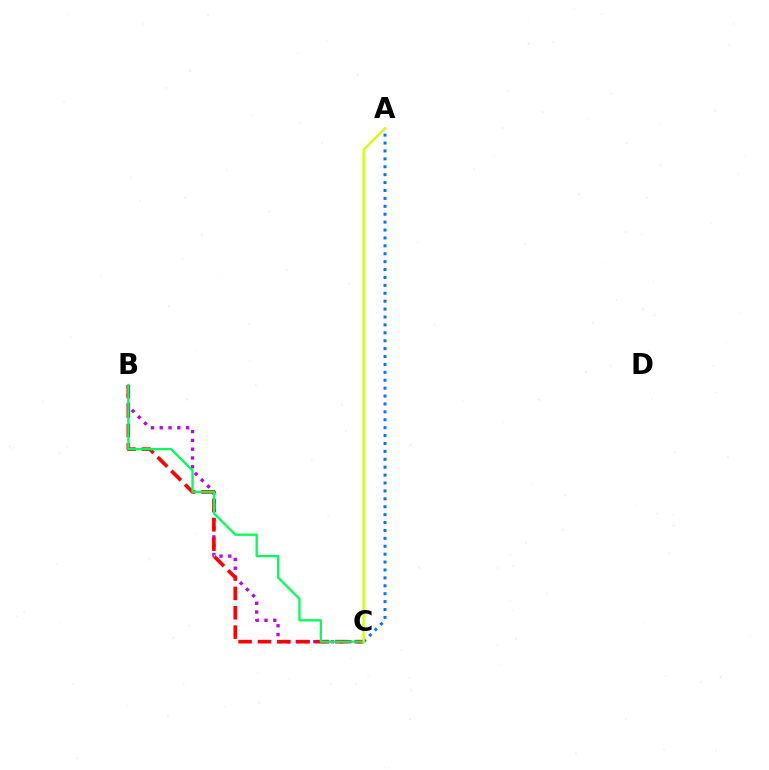{('B', 'C'): [{'color': '#b900ff', 'line_style': 'dotted', 'thickness': 2.39}, {'color': '#ff0000', 'line_style': 'dashed', 'thickness': 2.63}, {'color': '#00ff5c', 'line_style': 'solid', 'thickness': 1.64}], ('A', 'C'): [{'color': '#0074ff', 'line_style': 'dotted', 'thickness': 2.15}, {'color': '#d1ff00', 'line_style': 'solid', 'thickness': 1.69}]}